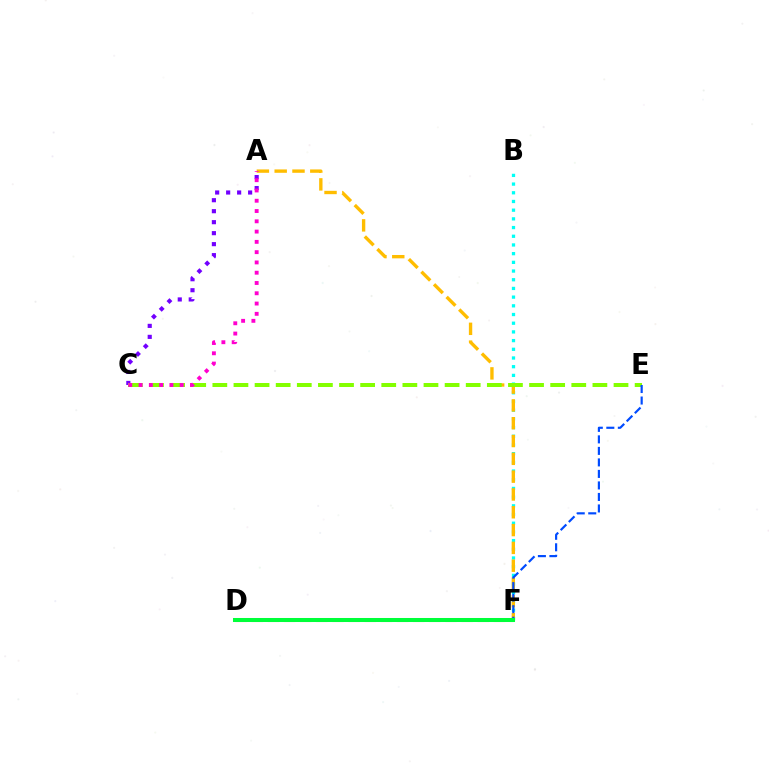{('B', 'F'): [{'color': '#00fff6', 'line_style': 'dotted', 'thickness': 2.36}], ('A', 'C'): [{'color': '#7200ff', 'line_style': 'dotted', 'thickness': 2.98}, {'color': '#ff00cf', 'line_style': 'dotted', 'thickness': 2.79}], ('A', 'F'): [{'color': '#ffbd00', 'line_style': 'dashed', 'thickness': 2.42}], ('D', 'F'): [{'color': '#ff0000', 'line_style': 'dashed', 'thickness': 2.19}, {'color': '#00ff39', 'line_style': 'solid', 'thickness': 2.9}], ('C', 'E'): [{'color': '#84ff00', 'line_style': 'dashed', 'thickness': 2.87}], ('E', 'F'): [{'color': '#004bff', 'line_style': 'dashed', 'thickness': 1.56}]}